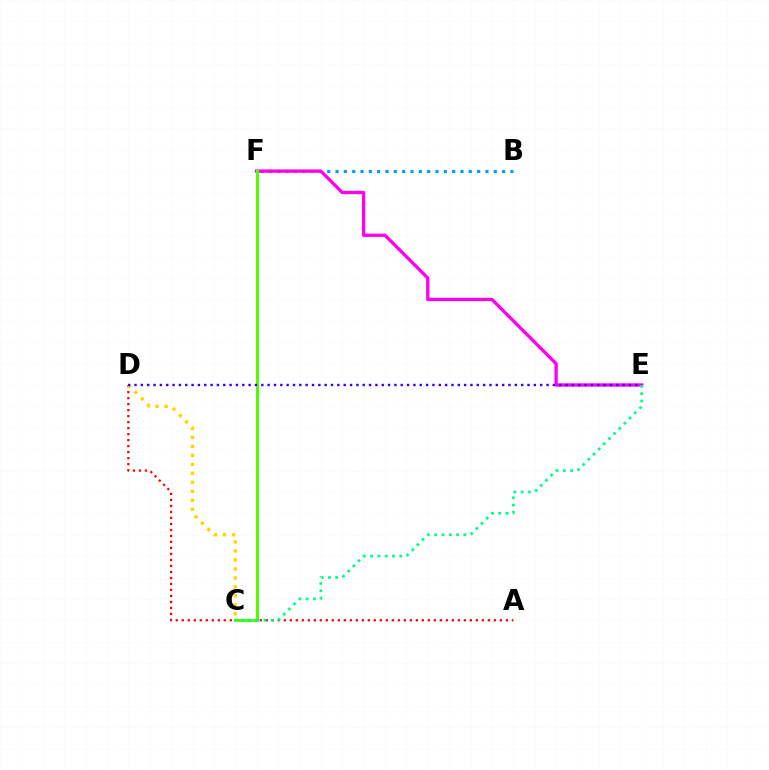{('A', 'D'): [{'color': '#ff0000', 'line_style': 'dotted', 'thickness': 1.63}], ('C', 'D'): [{'color': '#ffd500', 'line_style': 'dotted', 'thickness': 2.44}], ('B', 'F'): [{'color': '#009eff', 'line_style': 'dotted', 'thickness': 2.26}], ('E', 'F'): [{'color': '#ff00ed', 'line_style': 'solid', 'thickness': 2.39}], ('C', 'F'): [{'color': '#4fff00', 'line_style': 'solid', 'thickness': 2.18}], ('D', 'E'): [{'color': '#3700ff', 'line_style': 'dotted', 'thickness': 1.72}], ('C', 'E'): [{'color': '#00ff86', 'line_style': 'dotted', 'thickness': 1.98}]}